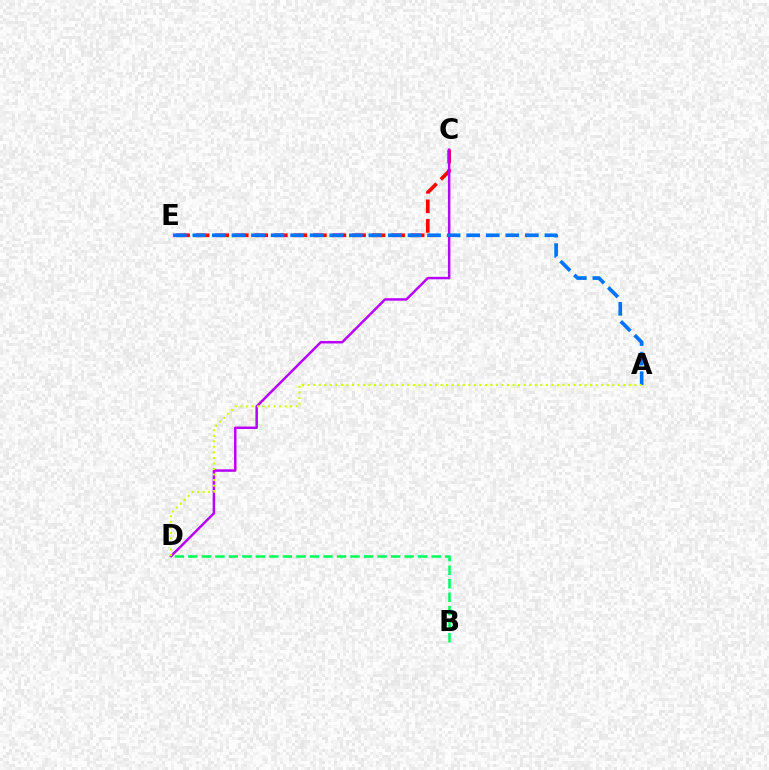{('C', 'E'): [{'color': '#ff0000', 'line_style': 'dashed', 'thickness': 2.66}], ('C', 'D'): [{'color': '#b900ff', 'line_style': 'solid', 'thickness': 1.79}], ('B', 'D'): [{'color': '#00ff5c', 'line_style': 'dashed', 'thickness': 1.84}], ('A', 'E'): [{'color': '#0074ff', 'line_style': 'dashed', 'thickness': 2.66}], ('A', 'D'): [{'color': '#d1ff00', 'line_style': 'dotted', 'thickness': 1.5}]}